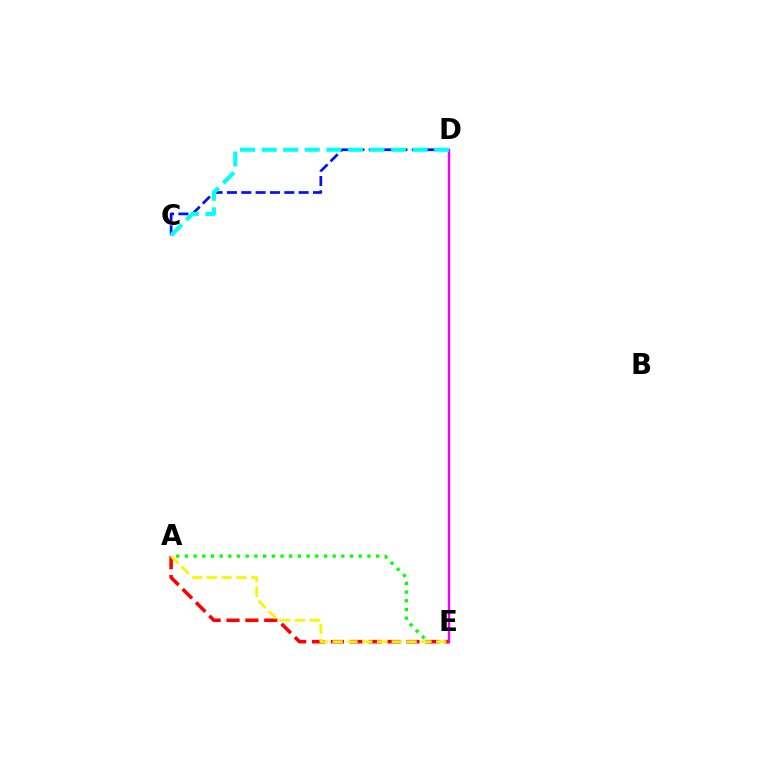{('A', 'E'): [{'color': '#08ff00', 'line_style': 'dotted', 'thickness': 2.36}, {'color': '#ff0000', 'line_style': 'dashed', 'thickness': 2.56}, {'color': '#fcf500', 'line_style': 'dashed', 'thickness': 2.01}], ('D', 'E'): [{'color': '#ee00ff', 'line_style': 'solid', 'thickness': 1.74}], ('C', 'D'): [{'color': '#0010ff', 'line_style': 'dashed', 'thickness': 1.95}, {'color': '#00fff6', 'line_style': 'dashed', 'thickness': 2.93}]}